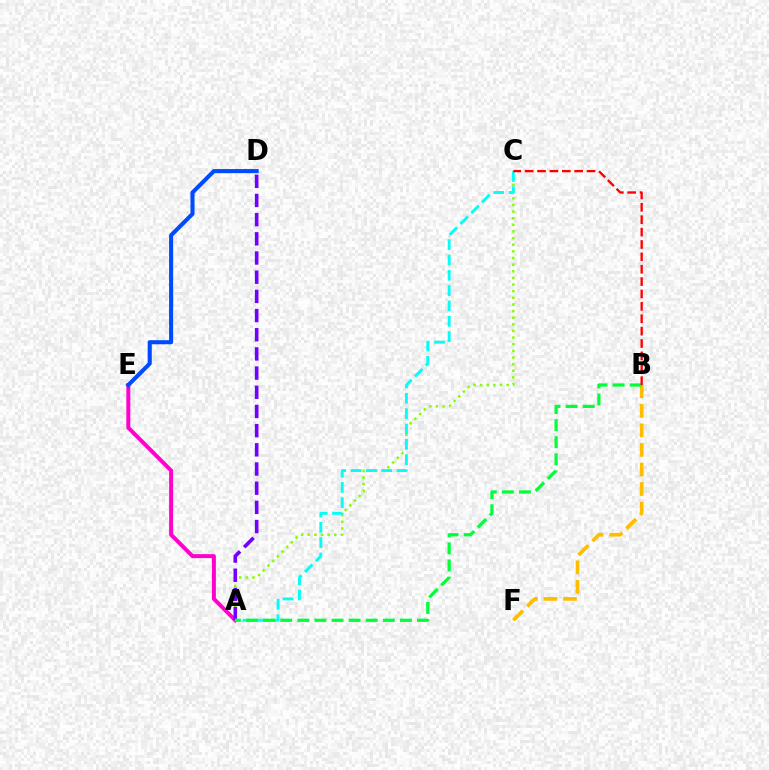{('A', 'E'): [{'color': '#ff00cf', 'line_style': 'solid', 'thickness': 2.86}], ('A', 'C'): [{'color': '#84ff00', 'line_style': 'dotted', 'thickness': 1.8}, {'color': '#00fff6', 'line_style': 'dashed', 'thickness': 2.08}], ('A', 'D'): [{'color': '#7200ff', 'line_style': 'dashed', 'thickness': 2.61}], ('B', 'F'): [{'color': '#ffbd00', 'line_style': 'dashed', 'thickness': 2.66}], ('A', 'B'): [{'color': '#00ff39', 'line_style': 'dashed', 'thickness': 2.32}], ('B', 'C'): [{'color': '#ff0000', 'line_style': 'dashed', 'thickness': 1.68}], ('D', 'E'): [{'color': '#004bff', 'line_style': 'solid', 'thickness': 2.94}]}